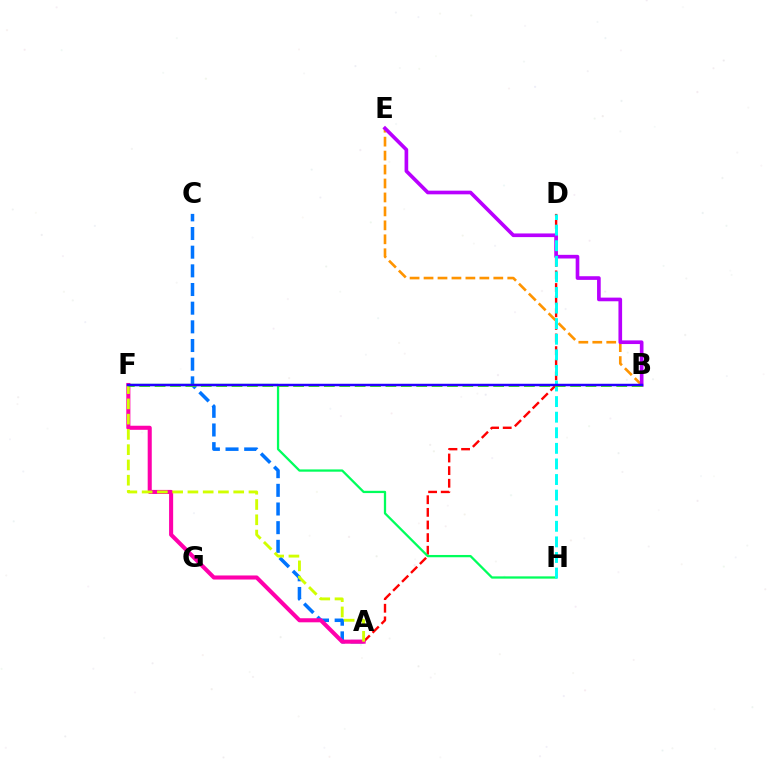{('A', 'D'): [{'color': '#ff0000', 'line_style': 'dashed', 'thickness': 1.71}], ('A', 'C'): [{'color': '#0074ff', 'line_style': 'dashed', 'thickness': 2.54}], ('B', 'E'): [{'color': '#ff9400', 'line_style': 'dashed', 'thickness': 1.9}, {'color': '#b900ff', 'line_style': 'solid', 'thickness': 2.63}], ('F', 'H'): [{'color': '#00ff5c', 'line_style': 'solid', 'thickness': 1.64}], ('A', 'F'): [{'color': '#ff00ac', 'line_style': 'solid', 'thickness': 2.93}, {'color': '#d1ff00', 'line_style': 'dashed', 'thickness': 2.07}], ('D', 'H'): [{'color': '#00fff6', 'line_style': 'dashed', 'thickness': 2.12}], ('B', 'F'): [{'color': '#3dff00', 'line_style': 'dashed', 'thickness': 2.09}, {'color': '#2500ff', 'line_style': 'solid', 'thickness': 1.78}]}